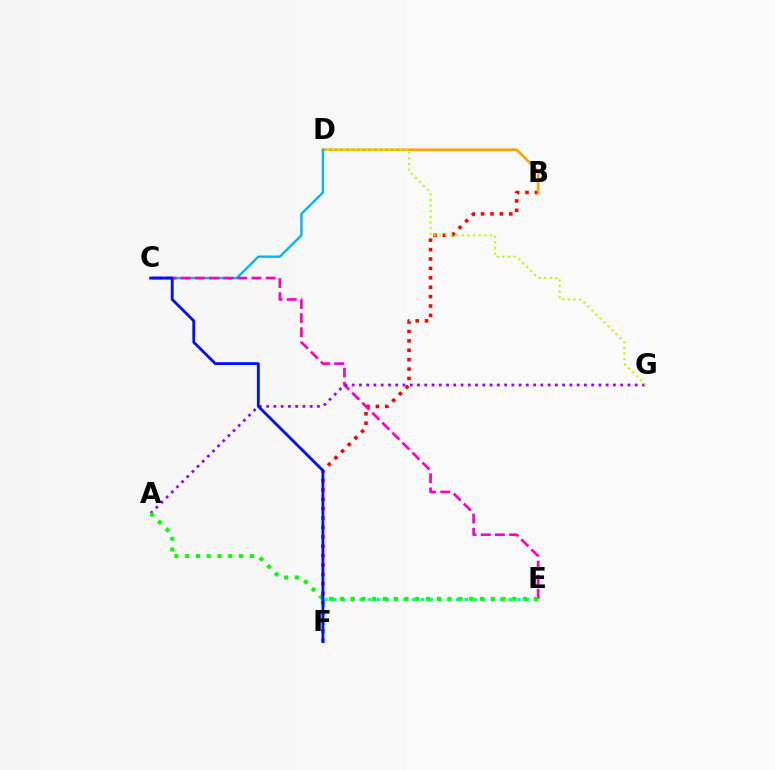{('B', 'F'): [{'color': '#ff0000', 'line_style': 'dotted', 'thickness': 2.55}], ('B', 'D'): [{'color': '#ffa500', 'line_style': 'solid', 'thickness': 1.87}], ('C', 'D'): [{'color': '#00b5ff', 'line_style': 'solid', 'thickness': 1.69}], ('E', 'F'): [{'color': '#00ff9d', 'line_style': 'dotted', 'thickness': 2.38}], ('C', 'E'): [{'color': '#ff00bd', 'line_style': 'dashed', 'thickness': 1.92}], ('A', 'G'): [{'color': '#9b00ff', 'line_style': 'dotted', 'thickness': 1.97}], ('D', 'G'): [{'color': '#b3ff00', 'line_style': 'dotted', 'thickness': 1.53}], ('A', 'E'): [{'color': '#08ff00', 'line_style': 'dotted', 'thickness': 2.93}], ('C', 'F'): [{'color': '#0010ff', 'line_style': 'solid', 'thickness': 2.04}]}